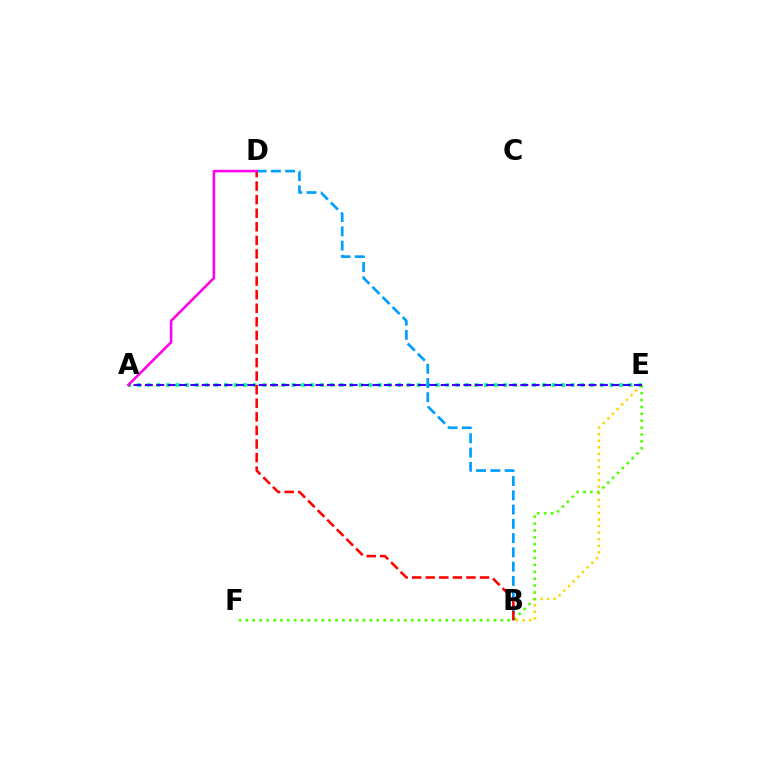{('B', 'E'): [{'color': '#ffd500', 'line_style': 'dotted', 'thickness': 1.78}], ('A', 'E'): [{'color': '#00ff86', 'line_style': 'dotted', 'thickness': 2.62}, {'color': '#3700ff', 'line_style': 'dashed', 'thickness': 1.55}], ('B', 'D'): [{'color': '#009eff', 'line_style': 'dashed', 'thickness': 1.94}, {'color': '#ff0000', 'line_style': 'dashed', 'thickness': 1.84}], ('E', 'F'): [{'color': '#4fff00', 'line_style': 'dotted', 'thickness': 1.87}], ('A', 'D'): [{'color': '#ff00ed', 'line_style': 'solid', 'thickness': 1.84}]}